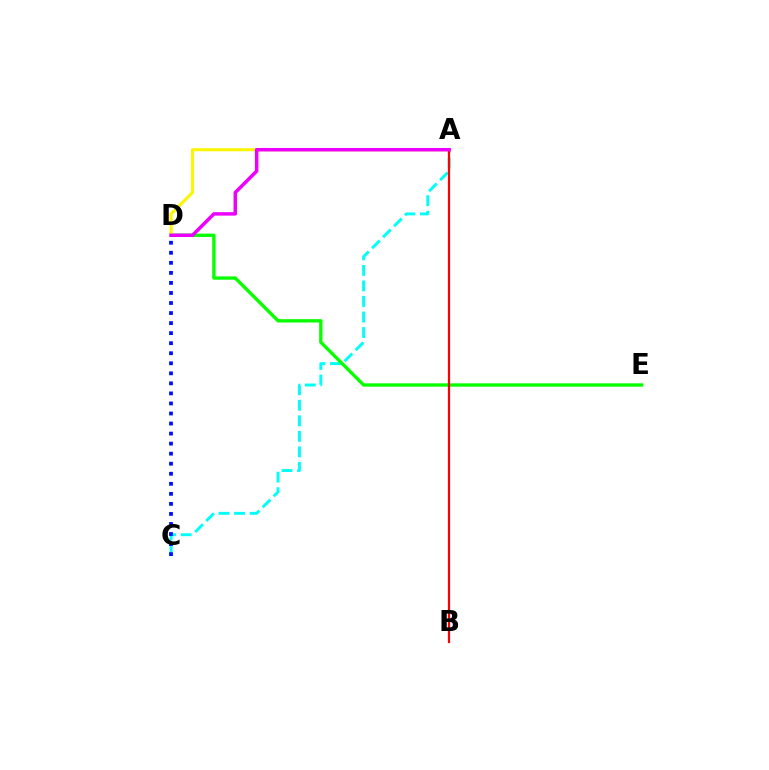{('A', 'C'): [{'color': '#00fff6', 'line_style': 'dashed', 'thickness': 2.11}], ('D', 'E'): [{'color': '#08ff00', 'line_style': 'solid', 'thickness': 2.42}], ('C', 'D'): [{'color': '#0010ff', 'line_style': 'dotted', 'thickness': 2.73}], ('A', 'D'): [{'color': '#fcf500', 'line_style': 'solid', 'thickness': 2.21}, {'color': '#ee00ff', 'line_style': 'solid', 'thickness': 2.5}], ('A', 'B'): [{'color': '#ff0000', 'line_style': 'solid', 'thickness': 1.6}]}